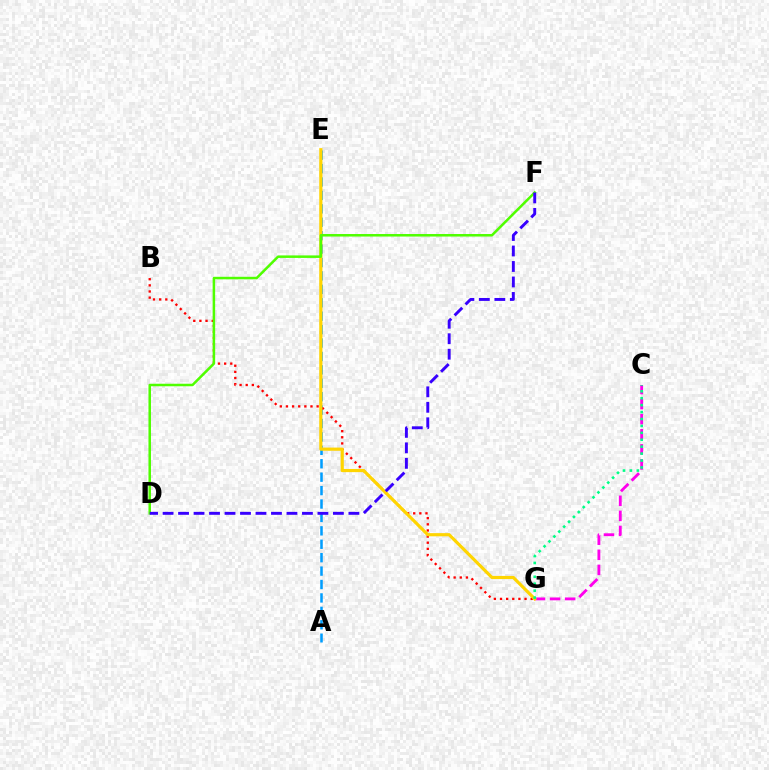{('A', 'E'): [{'color': '#009eff', 'line_style': 'dashed', 'thickness': 1.82}], ('B', 'G'): [{'color': '#ff0000', 'line_style': 'dotted', 'thickness': 1.67}], ('C', 'G'): [{'color': '#ff00ed', 'line_style': 'dashed', 'thickness': 2.05}, {'color': '#00ff86', 'line_style': 'dotted', 'thickness': 1.88}], ('E', 'G'): [{'color': '#ffd500', 'line_style': 'solid', 'thickness': 2.28}], ('D', 'F'): [{'color': '#4fff00', 'line_style': 'solid', 'thickness': 1.81}, {'color': '#3700ff', 'line_style': 'dashed', 'thickness': 2.1}]}